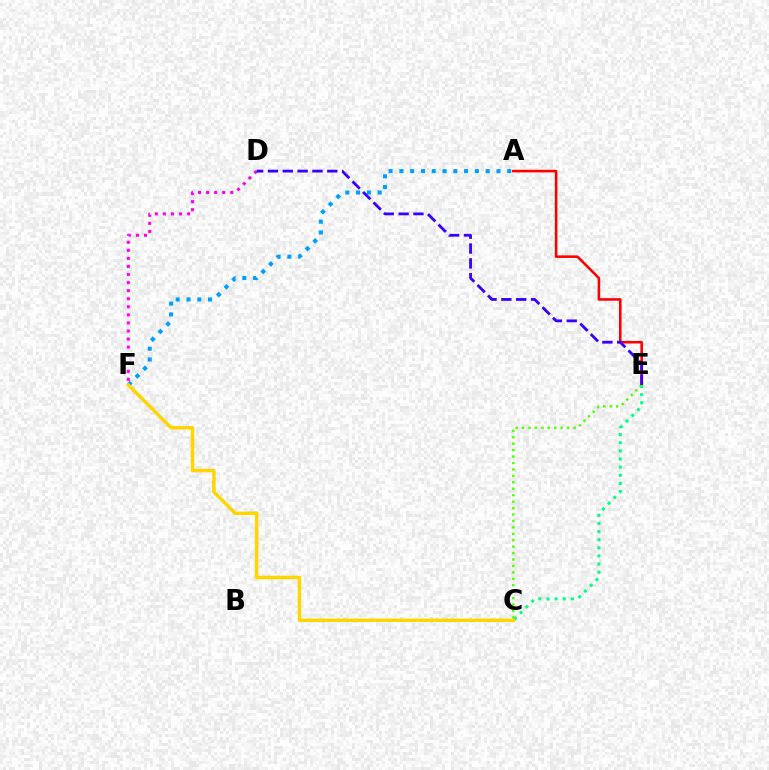{('A', 'E'): [{'color': '#ff0000', 'line_style': 'solid', 'thickness': 1.87}], ('C', 'E'): [{'color': '#00ff86', 'line_style': 'dotted', 'thickness': 2.21}, {'color': '#4fff00', 'line_style': 'dotted', 'thickness': 1.75}], ('A', 'F'): [{'color': '#009eff', 'line_style': 'dotted', 'thickness': 2.93}], ('D', 'F'): [{'color': '#ff00ed', 'line_style': 'dotted', 'thickness': 2.19}], ('C', 'F'): [{'color': '#ffd500', 'line_style': 'solid', 'thickness': 2.48}], ('D', 'E'): [{'color': '#3700ff', 'line_style': 'dashed', 'thickness': 2.02}]}